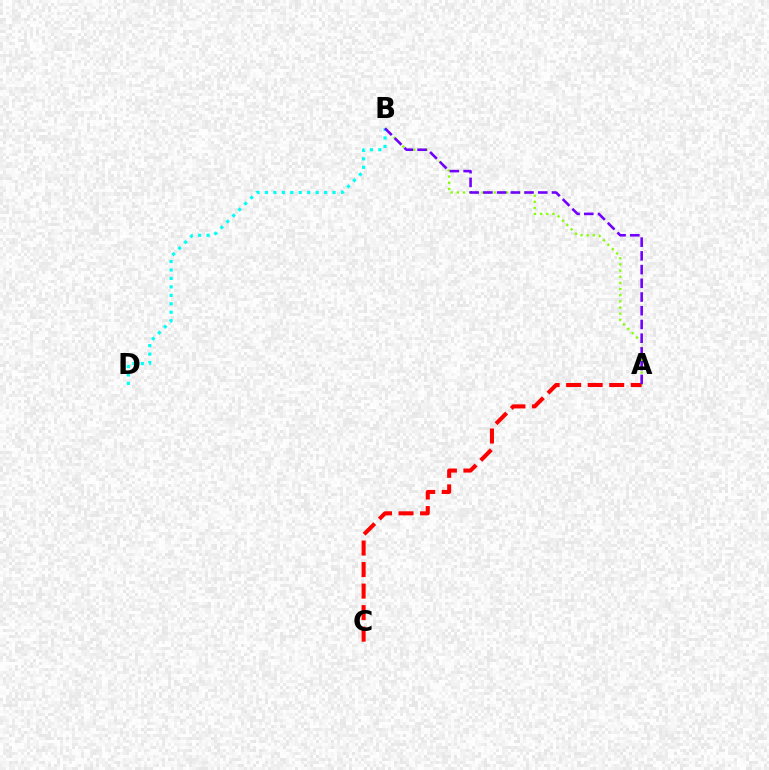{('A', 'B'): [{'color': '#84ff00', 'line_style': 'dotted', 'thickness': 1.67}, {'color': '#7200ff', 'line_style': 'dashed', 'thickness': 1.86}], ('A', 'C'): [{'color': '#ff0000', 'line_style': 'dashed', 'thickness': 2.92}], ('B', 'D'): [{'color': '#00fff6', 'line_style': 'dotted', 'thickness': 2.3}]}